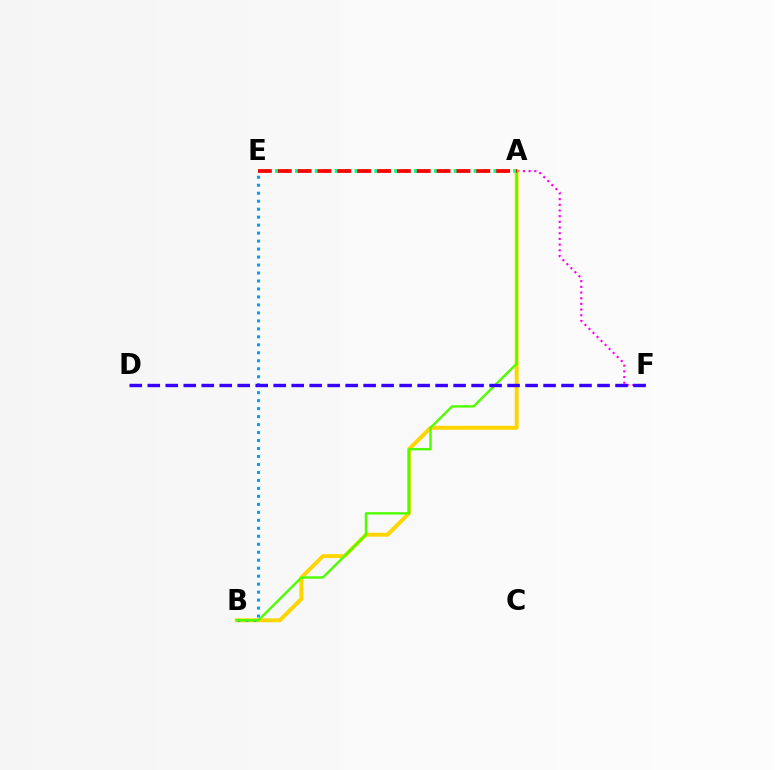{('A', 'F'): [{'color': '#ff00ed', 'line_style': 'dotted', 'thickness': 1.55}], ('A', 'B'): [{'color': '#ffd500', 'line_style': 'solid', 'thickness': 2.84}, {'color': '#4fff00', 'line_style': 'solid', 'thickness': 1.71}], ('B', 'E'): [{'color': '#009eff', 'line_style': 'dotted', 'thickness': 2.17}], ('A', 'E'): [{'color': '#00ff86', 'line_style': 'dotted', 'thickness': 2.7}, {'color': '#ff0000', 'line_style': 'dashed', 'thickness': 2.7}], ('D', 'F'): [{'color': '#3700ff', 'line_style': 'dashed', 'thickness': 2.44}]}